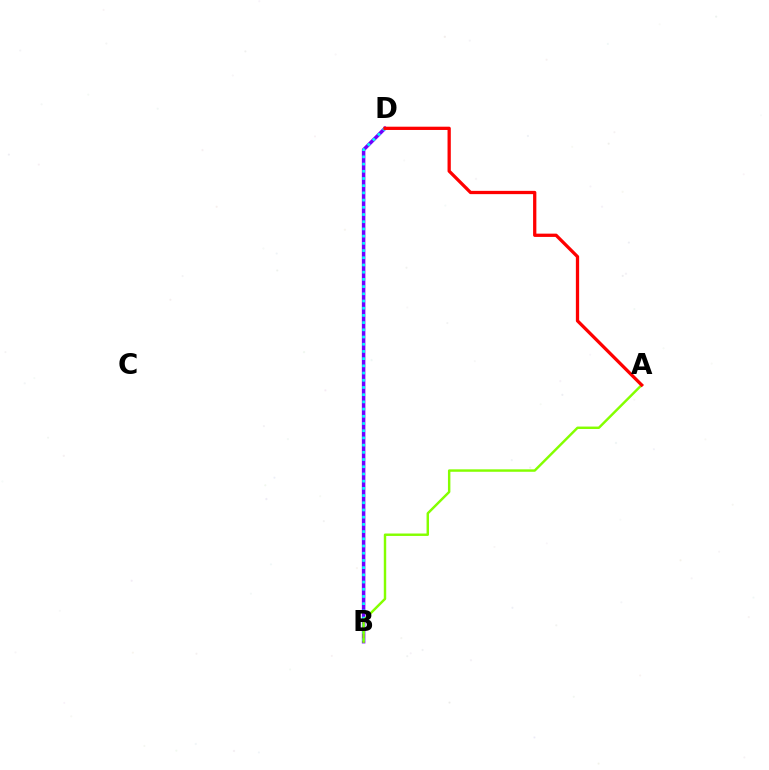{('B', 'D'): [{'color': '#7200ff', 'line_style': 'solid', 'thickness': 2.52}, {'color': '#00fff6', 'line_style': 'dotted', 'thickness': 1.96}], ('A', 'B'): [{'color': '#84ff00', 'line_style': 'solid', 'thickness': 1.76}], ('A', 'D'): [{'color': '#ff0000', 'line_style': 'solid', 'thickness': 2.35}]}